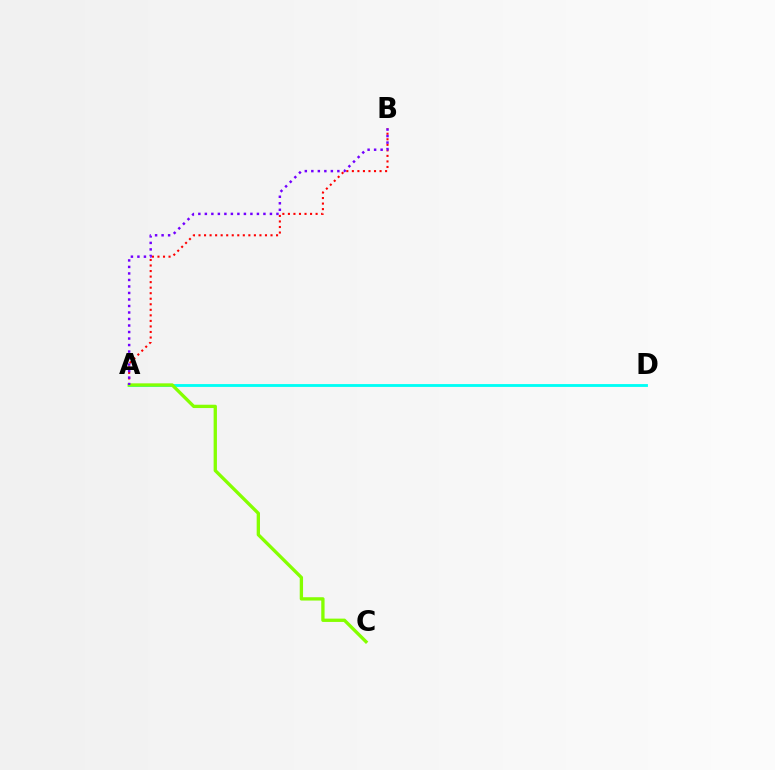{('A', 'B'): [{'color': '#ff0000', 'line_style': 'dotted', 'thickness': 1.51}, {'color': '#7200ff', 'line_style': 'dotted', 'thickness': 1.77}], ('A', 'D'): [{'color': '#00fff6', 'line_style': 'solid', 'thickness': 2.04}], ('A', 'C'): [{'color': '#84ff00', 'line_style': 'solid', 'thickness': 2.39}]}